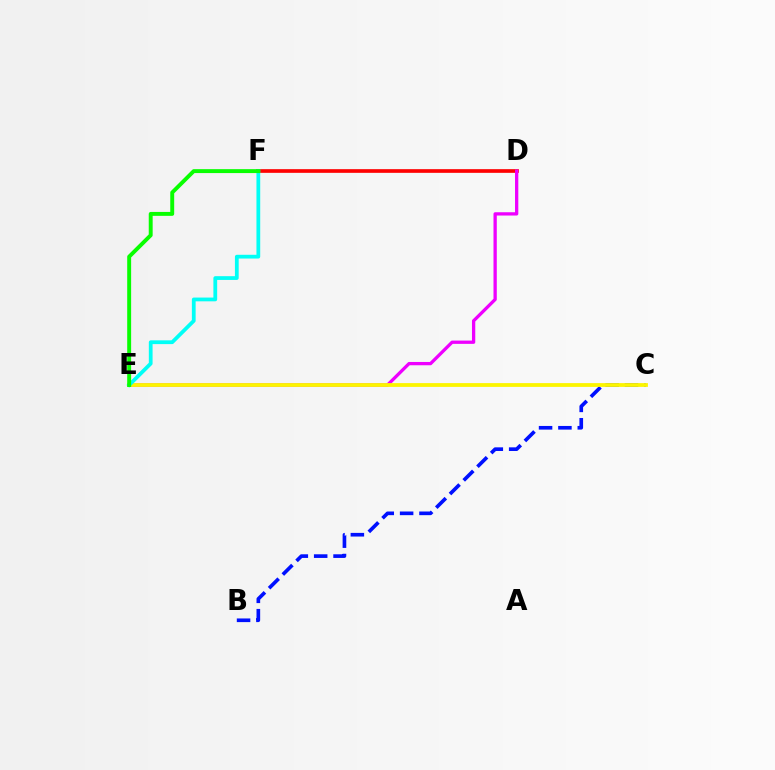{('B', 'C'): [{'color': '#0010ff', 'line_style': 'dashed', 'thickness': 2.63}], ('D', 'F'): [{'color': '#ff0000', 'line_style': 'solid', 'thickness': 2.64}], ('D', 'E'): [{'color': '#ee00ff', 'line_style': 'solid', 'thickness': 2.37}], ('C', 'E'): [{'color': '#fcf500', 'line_style': 'solid', 'thickness': 2.73}], ('E', 'F'): [{'color': '#00fff6', 'line_style': 'solid', 'thickness': 2.71}, {'color': '#08ff00', 'line_style': 'solid', 'thickness': 2.82}]}